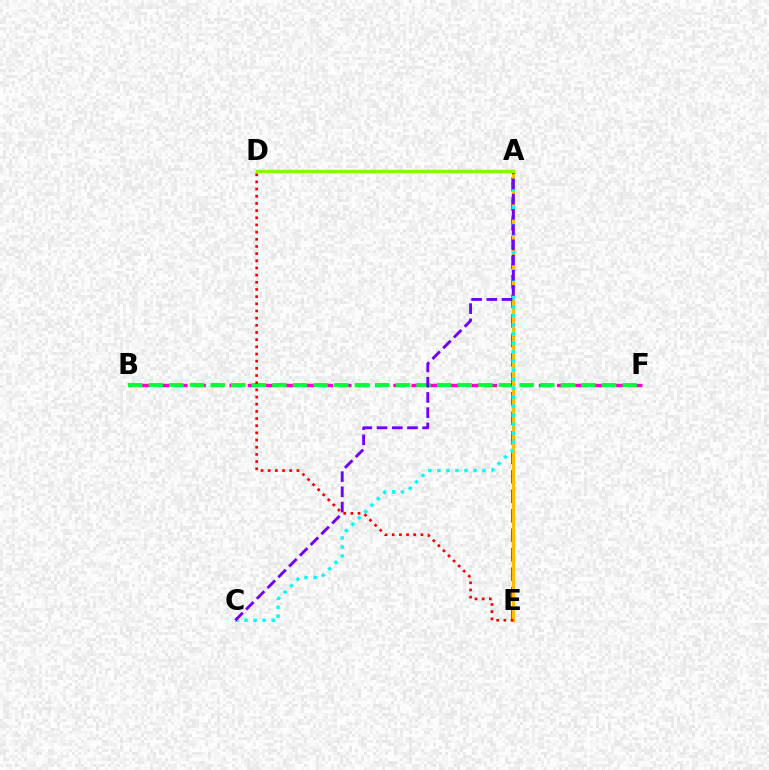{('B', 'F'): [{'color': '#ff00cf', 'line_style': 'dashed', 'thickness': 2.47}, {'color': '#00ff39', 'line_style': 'dashed', 'thickness': 2.8}], ('A', 'E'): [{'color': '#004bff', 'line_style': 'dashed', 'thickness': 2.65}, {'color': '#ffbd00', 'line_style': 'solid', 'thickness': 2.35}], ('A', 'C'): [{'color': '#00fff6', 'line_style': 'dotted', 'thickness': 2.45}, {'color': '#7200ff', 'line_style': 'dashed', 'thickness': 2.07}], ('D', 'E'): [{'color': '#ff0000', 'line_style': 'dotted', 'thickness': 1.95}], ('A', 'D'): [{'color': '#84ff00', 'line_style': 'solid', 'thickness': 2.51}]}